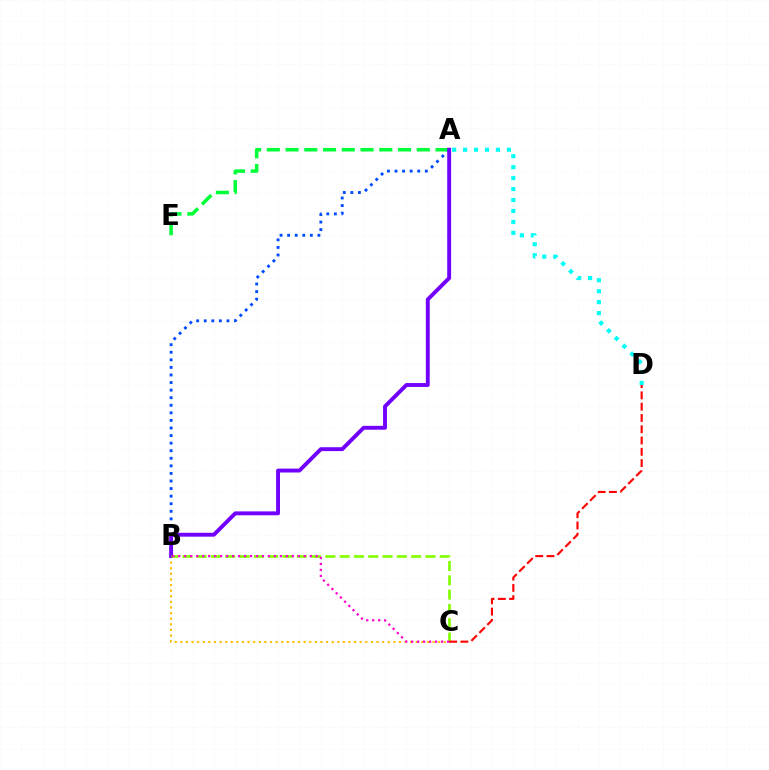{('A', 'D'): [{'color': '#00fff6', 'line_style': 'dotted', 'thickness': 2.97}], ('A', 'B'): [{'color': '#004bff', 'line_style': 'dotted', 'thickness': 2.06}, {'color': '#7200ff', 'line_style': 'solid', 'thickness': 2.8}], ('A', 'E'): [{'color': '#00ff39', 'line_style': 'dashed', 'thickness': 2.55}], ('B', 'C'): [{'color': '#ffbd00', 'line_style': 'dotted', 'thickness': 1.52}, {'color': '#84ff00', 'line_style': 'dashed', 'thickness': 1.94}, {'color': '#ff00cf', 'line_style': 'dotted', 'thickness': 1.62}], ('C', 'D'): [{'color': '#ff0000', 'line_style': 'dashed', 'thickness': 1.53}]}